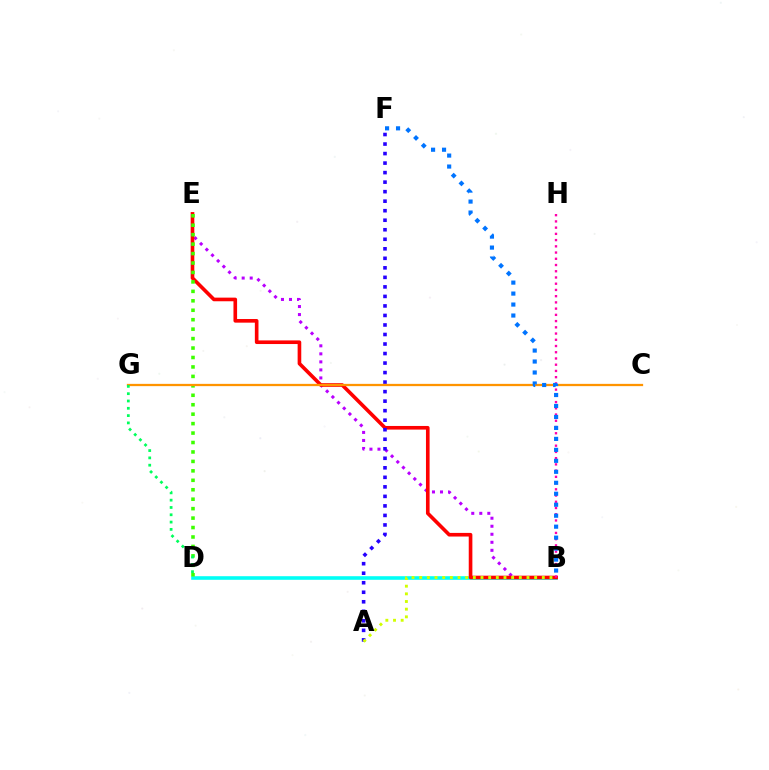{('B', 'E'): [{'color': '#b900ff', 'line_style': 'dotted', 'thickness': 2.18}, {'color': '#ff0000', 'line_style': 'solid', 'thickness': 2.61}], ('B', 'D'): [{'color': '#00fff6', 'line_style': 'solid', 'thickness': 2.59}], ('A', 'F'): [{'color': '#2500ff', 'line_style': 'dotted', 'thickness': 2.59}], ('D', 'E'): [{'color': '#3dff00', 'line_style': 'dotted', 'thickness': 2.57}], ('C', 'G'): [{'color': '#ff9400', 'line_style': 'solid', 'thickness': 1.64}], ('B', 'H'): [{'color': '#ff00ac', 'line_style': 'dotted', 'thickness': 1.69}], ('D', 'G'): [{'color': '#00ff5c', 'line_style': 'dotted', 'thickness': 1.98}], ('A', 'B'): [{'color': '#d1ff00', 'line_style': 'dotted', 'thickness': 2.08}], ('B', 'F'): [{'color': '#0074ff', 'line_style': 'dotted', 'thickness': 2.98}]}